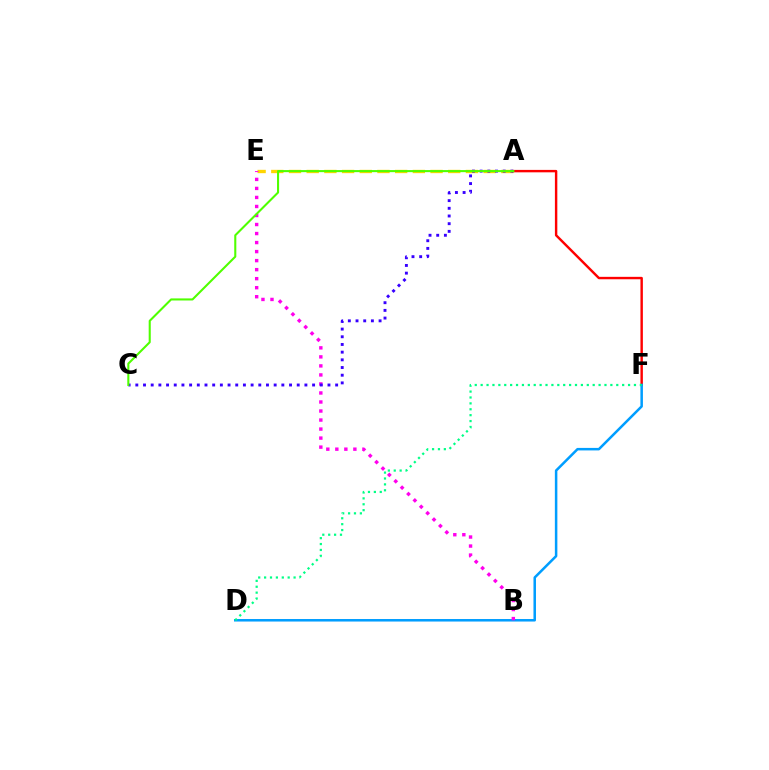{('A', 'E'): [{'color': '#ffd500', 'line_style': 'dashed', 'thickness': 2.4}], ('A', 'F'): [{'color': '#ff0000', 'line_style': 'solid', 'thickness': 1.74}], ('D', 'F'): [{'color': '#009eff', 'line_style': 'solid', 'thickness': 1.81}, {'color': '#00ff86', 'line_style': 'dotted', 'thickness': 1.6}], ('B', 'E'): [{'color': '#ff00ed', 'line_style': 'dotted', 'thickness': 2.45}], ('A', 'C'): [{'color': '#3700ff', 'line_style': 'dotted', 'thickness': 2.09}, {'color': '#4fff00', 'line_style': 'solid', 'thickness': 1.5}]}